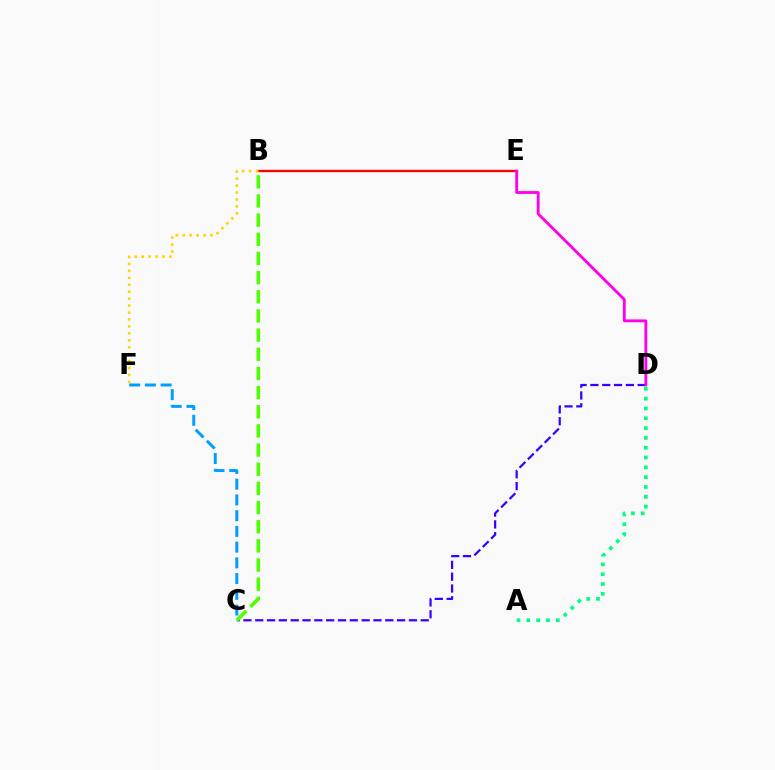{('A', 'D'): [{'color': '#00ff86', 'line_style': 'dotted', 'thickness': 2.67}], ('B', 'E'): [{'color': '#ff0000', 'line_style': 'solid', 'thickness': 1.65}], ('C', 'F'): [{'color': '#009eff', 'line_style': 'dashed', 'thickness': 2.14}], ('C', 'D'): [{'color': '#3700ff', 'line_style': 'dashed', 'thickness': 1.61}], ('D', 'E'): [{'color': '#ff00ed', 'line_style': 'solid', 'thickness': 2.04}], ('B', 'F'): [{'color': '#ffd500', 'line_style': 'dotted', 'thickness': 1.89}], ('B', 'C'): [{'color': '#4fff00', 'line_style': 'dashed', 'thickness': 2.6}]}